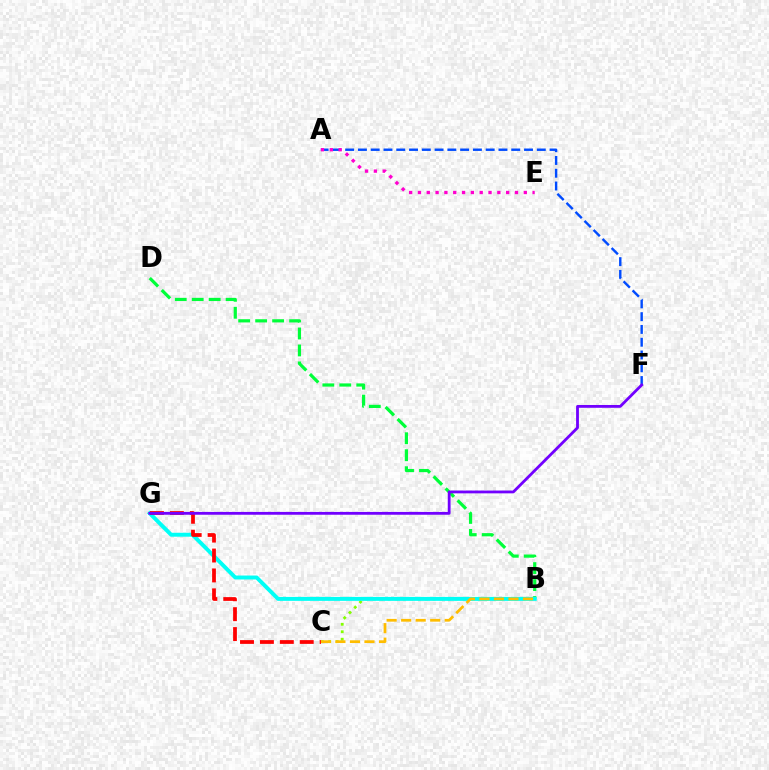{('A', 'F'): [{'color': '#004bff', 'line_style': 'dashed', 'thickness': 1.74}], ('B', 'D'): [{'color': '#00ff39', 'line_style': 'dashed', 'thickness': 2.31}], ('B', 'C'): [{'color': '#84ff00', 'line_style': 'dotted', 'thickness': 2.03}, {'color': '#ffbd00', 'line_style': 'dashed', 'thickness': 1.97}], ('B', 'G'): [{'color': '#00fff6', 'line_style': 'solid', 'thickness': 2.84}], ('A', 'E'): [{'color': '#ff00cf', 'line_style': 'dotted', 'thickness': 2.4}], ('C', 'G'): [{'color': '#ff0000', 'line_style': 'dashed', 'thickness': 2.71}], ('F', 'G'): [{'color': '#7200ff', 'line_style': 'solid', 'thickness': 2.02}]}